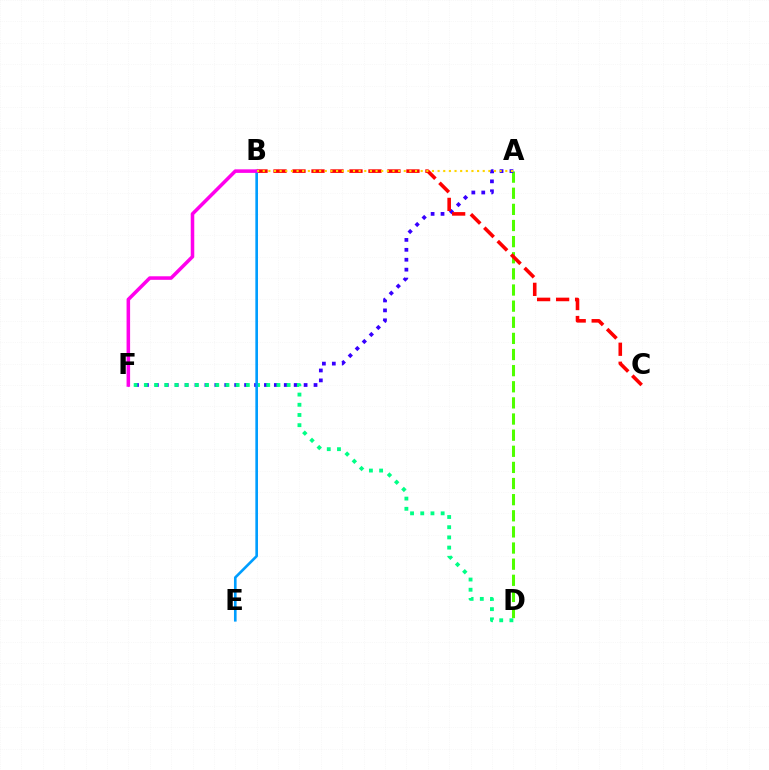{('A', 'D'): [{'color': '#4fff00', 'line_style': 'dashed', 'thickness': 2.19}], ('A', 'F'): [{'color': '#3700ff', 'line_style': 'dotted', 'thickness': 2.7}], ('D', 'F'): [{'color': '#00ff86', 'line_style': 'dotted', 'thickness': 2.77}], ('B', 'C'): [{'color': '#ff0000', 'line_style': 'dashed', 'thickness': 2.58}], ('B', 'E'): [{'color': '#009eff', 'line_style': 'solid', 'thickness': 1.9}], ('B', 'F'): [{'color': '#ff00ed', 'line_style': 'solid', 'thickness': 2.55}], ('A', 'B'): [{'color': '#ffd500', 'line_style': 'dotted', 'thickness': 1.53}]}